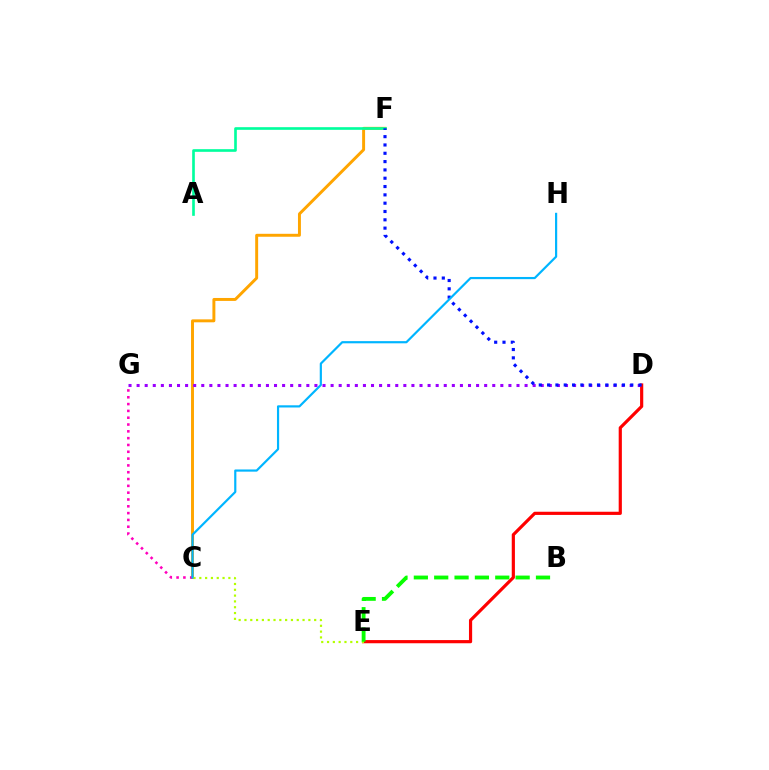{('D', 'E'): [{'color': '#ff0000', 'line_style': 'solid', 'thickness': 2.29}], ('C', 'F'): [{'color': '#ffa500', 'line_style': 'solid', 'thickness': 2.12}], ('A', 'F'): [{'color': '#00ff9d', 'line_style': 'solid', 'thickness': 1.9}], ('C', 'E'): [{'color': '#b3ff00', 'line_style': 'dotted', 'thickness': 1.58}], ('C', 'G'): [{'color': '#ff00bd', 'line_style': 'dotted', 'thickness': 1.85}], ('D', 'G'): [{'color': '#9b00ff', 'line_style': 'dotted', 'thickness': 2.2}], ('D', 'F'): [{'color': '#0010ff', 'line_style': 'dotted', 'thickness': 2.26}], ('B', 'E'): [{'color': '#08ff00', 'line_style': 'dashed', 'thickness': 2.77}], ('C', 'H'): [{'color': '#00b5ff', 'line_style': 'solid', 'thickness': 1.57}]}